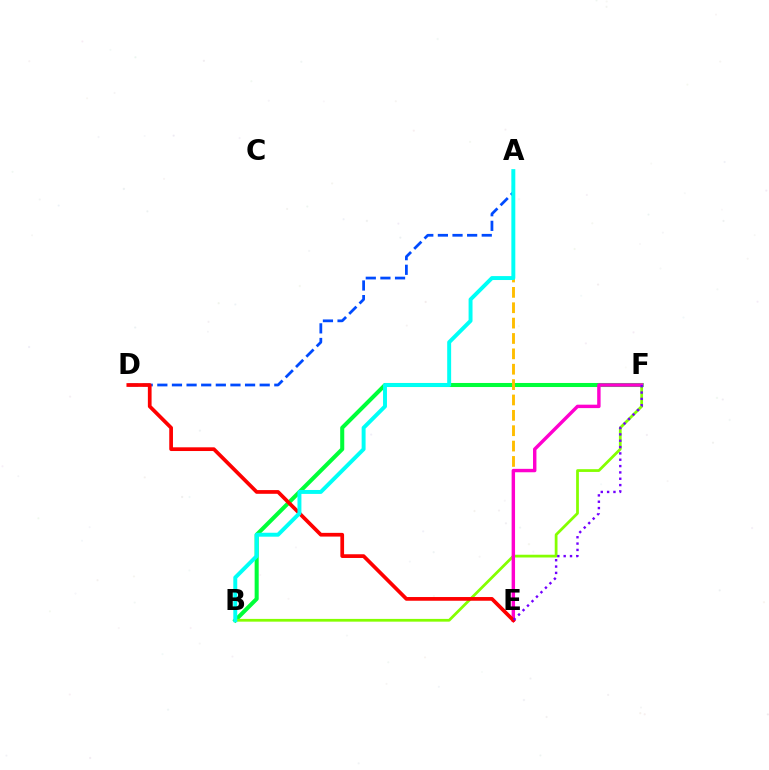{('B', 'F'): [{'color': '#00ff39', 'line_style': 'solid', 'thickness': 2.92}, {'color': '#84ff00', 'line_style': 'solid', 'thickness': 1.98}], ('A', 'E'): [{'color': '#ffbd00', 'line_style': 'dashed', 'thickness': 2.09}], ('E', 'F'): [{'color': '#ff00cf', 'line_style': 'solid', 'thickness': 2.47}, {'color': '#7200ff', 'line_style': 'dotted', 'thickness': 1.72}], ('A', 'D'): [{'color': '#004bff', 'line_style': 'dashed', 'thickness': 1.99}], ('D', 'E'): [{'color': '#ff0000', 'line_style': 'solid', 'thickness': 2.68}], ('A', 'B'): [{'color': '#00fff6', 'line_style': 'solid', 'thickness': 2.84}]}